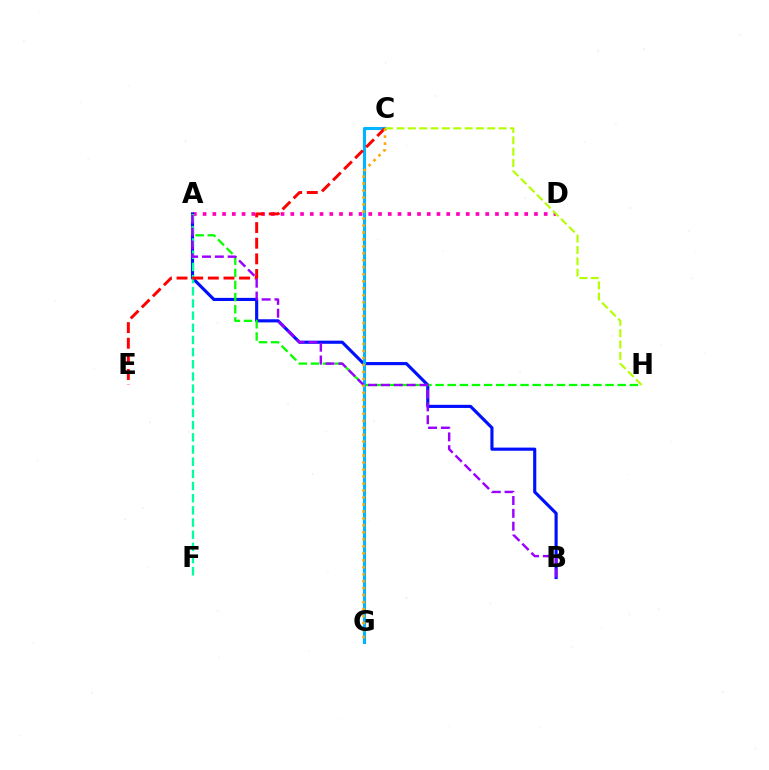{('A', 'D'): [{'color': '#ff00bd', 'line_style': 'dotted', 'thickness': 2.65}], ('A', 'B'): [{'color': '#0010ff', 'line_style': 'solid', 'thickness': 2.26}, {'color': '#9b00ff', 'line_style': 'dashed', 'thickness': 1.74}], ('A', 'H'): [{'color': '#08ff00', 'line_style': 'dashed', 'thickness': 1.65}], ('C', 'G'): [{'color': '#00b5ff', 'line_style': 'solid', 'thickness': 2.23}, {'color': '#ffa500', 'line_style': 'dotted', 'thickness': 1.9}], ('A', 'F'): [{'color': '#00ff9d', 'line_style': 'dashed', 'thickness': 1.65}], ('C', 'E'): [{'color': '#ff0000', 'line_style': 'dashed', 'thickness': 2.12}], ('C', 'H'): [{'color': '#b3ff00', 'line_style': 'dashed', 'thickness': 1.54}]}